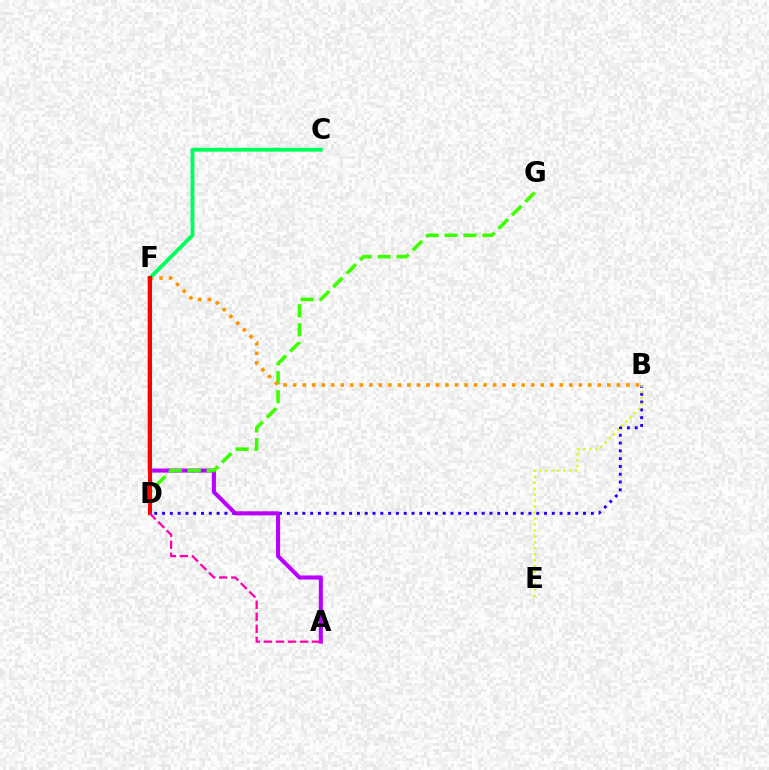{('B', 'D'): [{'color': '#2500ff', 'line_style': 'dotted', 'thickness': 2.12}], ('A', 'F'): [{'color': '#b900ff', 'line_style': 'solid', 'thickness': 2.93}], ('B', 'E'): [{'color': '#d1ff00', 'line_style': 'dotted', 'thickness': 1.62}], ('D', 'F'): [{'color': '#00fff6', 'line_style': 'solid', 'thickness': 2.44}, {'color': '#0074ff', 'line_style': 'dashed', 'thickness': 1.98}, {'color': '#ff0000', 'line_style': 'solid', 'thickness': 2.92}], ('D', 'G'): [{'color': '#3dff00', 'line_style': 'dashed', 'thickness': 2.57}], ('B', 'F'): [{'color': '#ff9400', 'line_style': 'dotted', 'thickness': 2.59}], ('C', 'F'): [{'color': '#00ff5c', 'line_style': 'solid', 'thickness': 2.78}], ('A', 'D'): [{'color': '#ff00ac', 'line_style': 'dashed', 'thickness': 1.64}]}